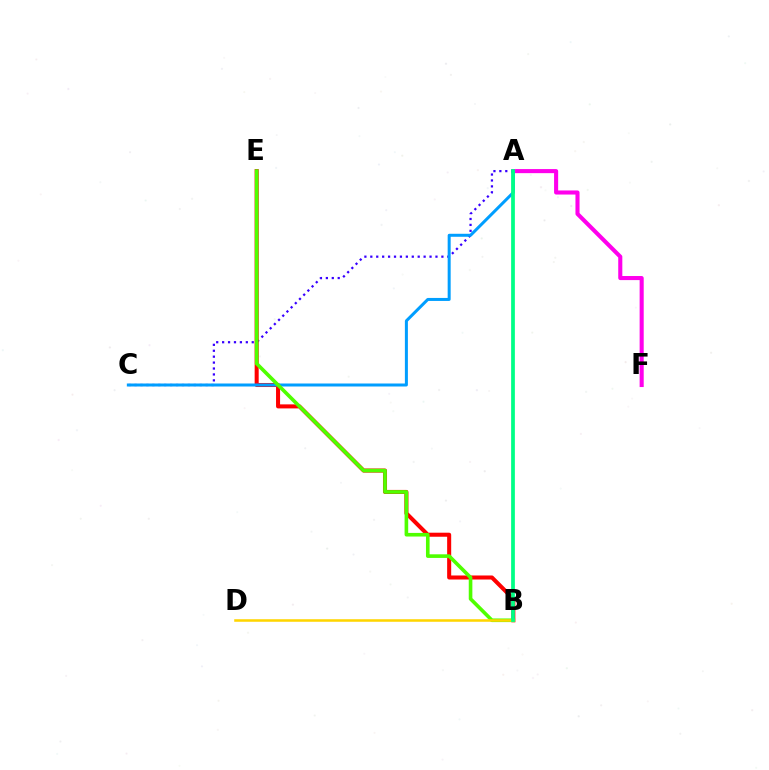{('A', 'C'): [{'color': '#3700ff', 'line_style': 'dotted', 'thickness': 1.61}, {'color': '#009eff', 'line_style': 'solid', 'thickness': 2.16}], ('A', 'F'): [{'color': '#ff00ed', 'line_style': 'solid', 'thickness': 2.94}], ('B', 'E'): [{'color': '#ff0000', 'line_style': 'solid', 'thickness': 2.91}, {'color': '#4fff00', 'line_style': 'solid', 'thickness': 2.6}], ('B', 'D'): [{'color': '#ffd500', 'line_style': 'solid', 'thickness': 1.84}], ('A', 'B'): [{'color': '#00ff86', 'line_style': 'solid', 'thickness': 2.7}]}